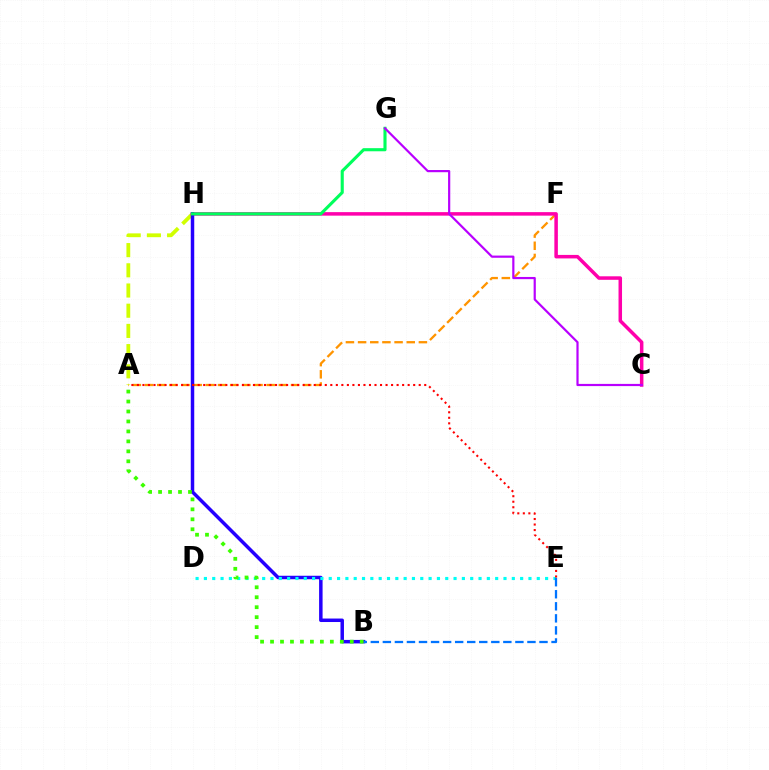{('A', 'F'): [{'color': '#ff9400', 'line_style': 'dashed', 'thickness': 1.65}], ('A', 'H'): [{'color': '#d1ff00', 'line_style': 'dashed', 'thickness': 2.74}], ('C', 'H'): [{'color': '#ff00ac', 'line_style': 'solid', 'thickness': 2.53}], ('B', 'H'): [{'color': '#2500ff', 'line_style': 'solid', 'thickness': 2.51}], ('D', 'E'): [{'color': '#00fff6', 'line_style': 'dotted', 'thickness': 2.26}], ('B', 'E'): [{'color': '#0074ff', 'line_style': 'dashed', 'thickness': 1.64}], ('G', 'H'): [{'color': '#00ff5c', 'line_style': 'solid', 'thickness': 2.24}], ('A', 'B'): [{'color': '#3dff00', 'line_style': 'dotted', 'thickness': 2.71}], ('A', 'E'): [{'color': '#ff0000', 'line_style': 'dotted', 'thickness': 1.5}], ('C', 'G'): [{'color': '#b900ff', 'line_style': 'solid', 'thickness': 1.58}]}